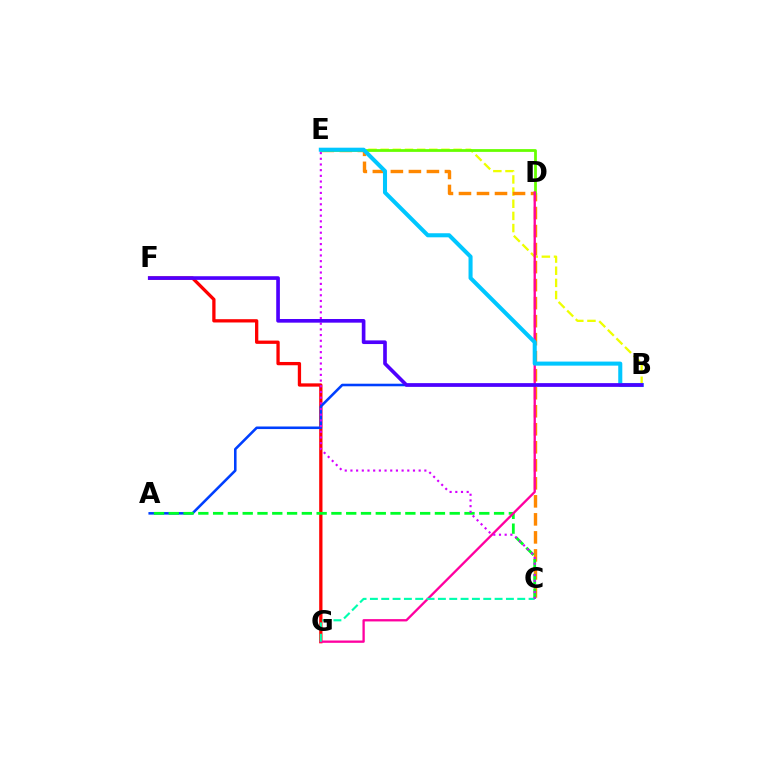{('F', 'G'): [{'color': '#ff0000', 'line_style': 'solid', 'thickness': 2.37}], ('B', 'E'): [{'color': '#eeff00', 'line_style': 'dashed', 'thickness': 1.65}, {'color': '#00c7ff', 'line_style': 'solid', 'thickness': 2.92}], ('C', 'E'): [{'color': '#ff8800', 'line_style': 'dashed', 'thickness': 2.45}, {'color': '#d600ff', 'line_style': 'dotted', 'thickness': 1.55}], ('A', 'B'): [{'color': '#003fff', 'line_style': 'solid', 'thickness': 1.85}], ('A', 'C'): [{'color': '#00ff27', 'line_style': 'dashed', 'thickness': 2.01}], ('D', 'E'): [{'color': '#66ff00', 'line_style': 'solid', 'thickness': 2.0}], ('D', 'G'): [{'color': '#ff00a0', 'line_style': 'solid', 'thickness': 1.67}], ('C', 'G'): [{'color': '#00ffaf', 'line_style': 'dashed', 'thickness': 1.54}], ('B', 'F'): [{'color': '#4f00ff', 'line_style': 'solid', 'thickness': 2.63}]}